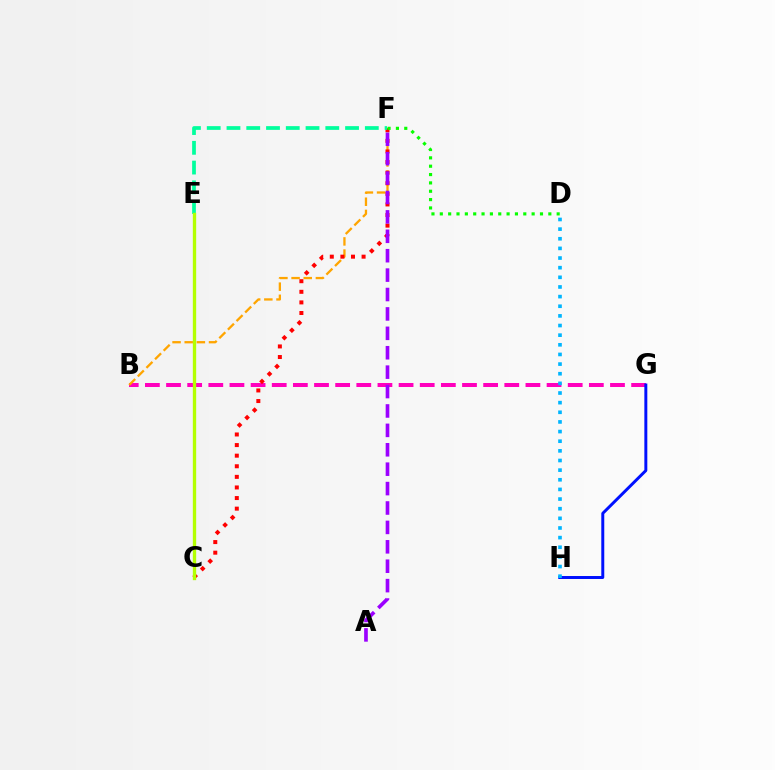{('B', 'G'): [{'color': '#ff00bd', 'line_style': 'dashed', 'thickness': 2.87}], ('B', 'F'): [{'color': '#ffa500', 'line_style': 'dashed', 'thickness': 1.65}], ('C', 'F'): [{'color': '#ff0000', 'line_style': 'dotted', 'thickness': 2.88}], ('G', 'H'): [{'color': '#0010ff', 'line_style': 'solid', 'thickness': 2.13}], ('D', 'H'): [{'color': '#00b5ff', 'line_style': 'dotted', 'thickness': 2.62}], ('D', 'F'): [{'color': '#08ff00', 'line_style': 'dotted', 'thickness': 2.27}], ('A', 'F'): [{'color': '#9b00ff', 'line_style': 'dashed', 'thickness': 2.64}], ('E', 'F'): [{'color': '#00ff9d', 'line_style': 'dashed', 'thickness': 2.68}], ('C', 'E'): [{'color': '#b3ff00', 'line_style': 'solid', 'thickness': 2.41}]}